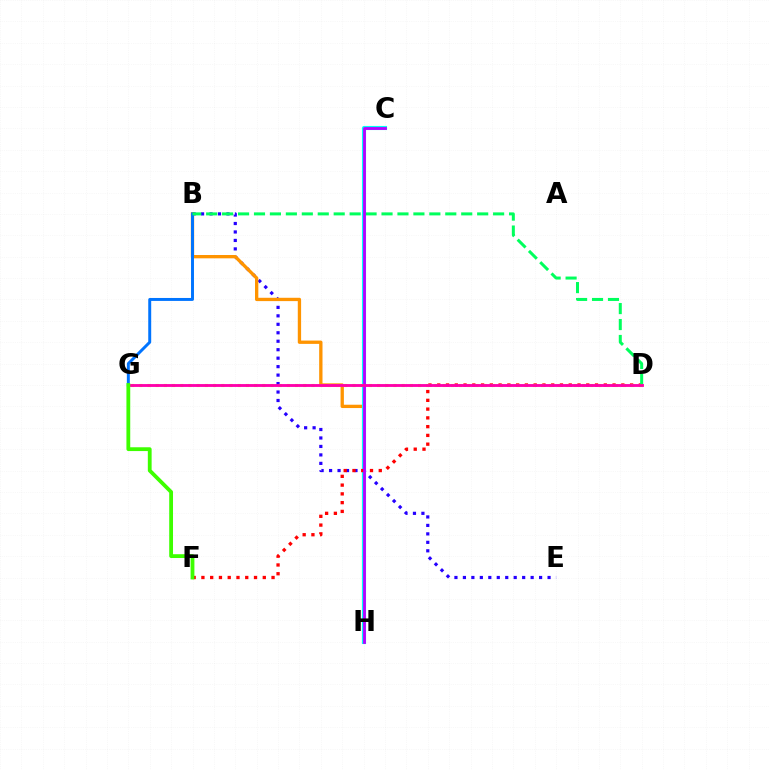{('B', 'E'): [{'color': '#2500ff', 'line_style': 'dotted', 'thickness': 2.3}], ('B', 'H'): [{'color': '#ff9400', 'line_style': 'solid', 'thickness': 2.39}], ('C', 'H'): [{'color': '#00fff6', 'line_style': 'solid', 'thickness': 2.96}, {'color': '#b900ff', 'line_style': 'solid', 'thickness': 2.02}], ('B', 'G'): [{'color': '#0074ff', 'line_style': 'solid', 'thickness': 2.13}], ('D', 'F'): [{'color': '#ff0000', 'line_style': 'dotted', 'thickness': 2.38}], ('B', 'D'): [{'color': '#00ff5c', 'line_style': 'dashed', 'thickness': 2.17}], ('D', 'G'): [{'color': '#d1ff00', 'line_style': 'dotted', 'thickness': 2.23}, {'color': '#ff00ac', 'line_style': 'solid', 'thickness': 2.06}], ('F', 'G'): [{'color': '#3dff00', 'line_style': 'solid', 'thickness': 2.74}]}